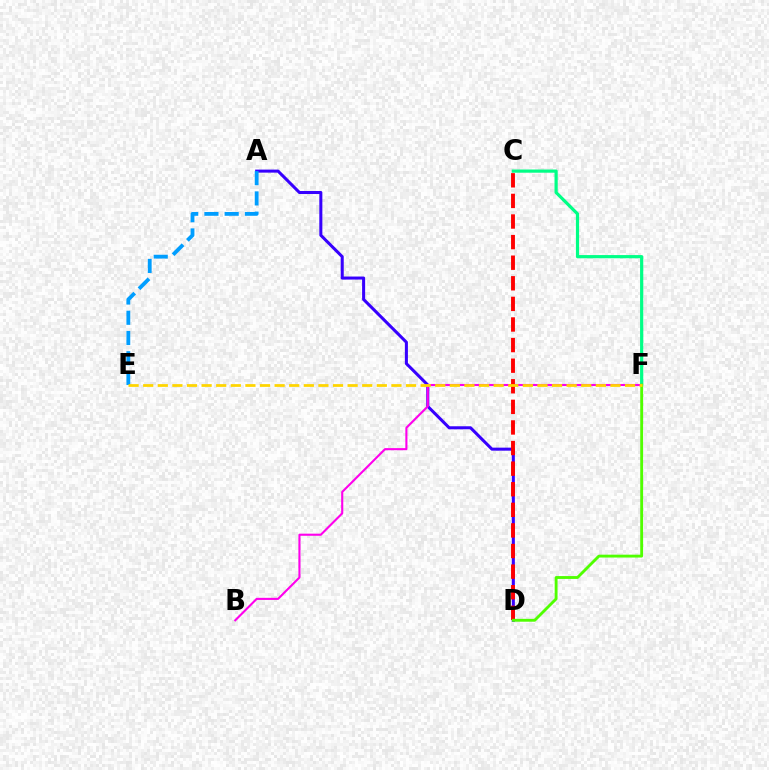{('A', 'D'): [{'color': '#3700ff', 'line_style': 'solid', 'thickness': 2.19}], ('A', 'E'): [{'color': '#009eff', 'line_style': 'dashed', 'thickness': 2.75}], ('C', 'F'): [{'color': '#00ff86', 'line_style': 'solid', 'thickness': 2.3}], ('B', 'F'): [{'color': '#ff00ed', 'line_style': 'solid', 'thickness': 1.52}], ('C', 'D'): [{'color': '#ff0000', 'line_style': 'dashed', 'thickness': 2.8}], ('D', 'F'): [{'color': '#4fff00', 'line_style': 'solid', 'thickness': 2.06}], ('E', 'F'): [{'color': '#ffd500', 'line_style': 'dashed', 'thickness': 1.98}]}